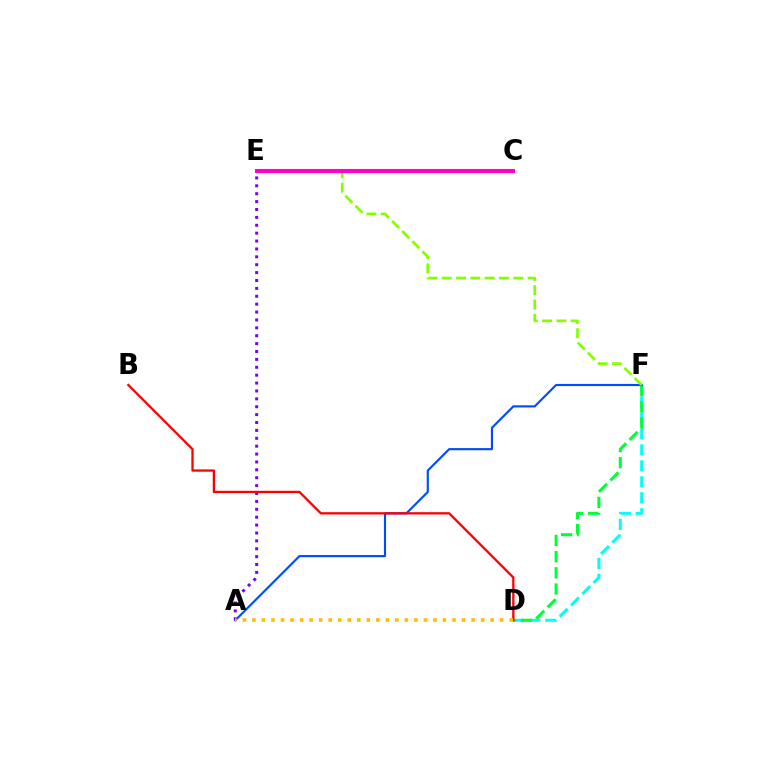{('D', 'F'): [{'color': '#00fff6', 'line_style': 'dashed', 'thickness': 2.17}, {'color': '#00ff39', 'line_style': 'dashed', 'thickness': 2.2}], ('A', 'F'): [{'color': '#004bff', 'line_style': 'solid', 'thickness': 1.54}], ('A', 'E'): [{'color': '#7200ff', 'line_style': 'dotted', 'thickness': 2.14}], ('B', 'D'): [{'color': '#ff0000', 'line_style': 'solid', 'thickness': 1.66}], ('E', 'F'): [{'color': '#84ff00', 'line_style': 'dashed', 'thickness': 1.94}], ('A', 'D'): [{'color': '#ffbd00', 'line_style': 'dotted', 'thickness': 2.59}], ('C', 'E'): [{'color': '#ff00cf', 'line_style': 'solid', 'thickness': 2.93}]}